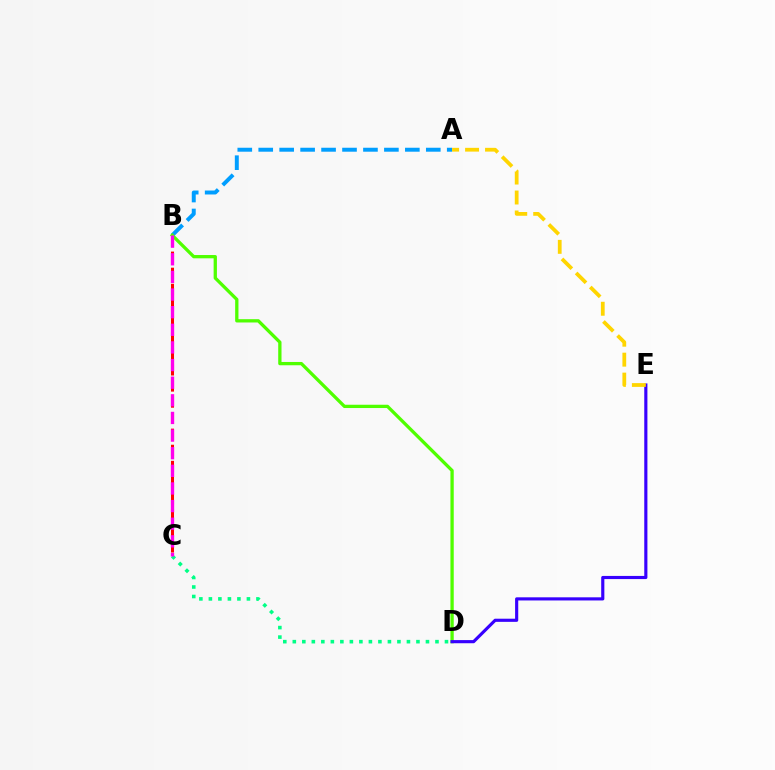{('A', 'B'): [{'color': '#009eff', 'line_style': 'dashed', 'thickness': 2.85}], ('B', 'C'): [{'color': '#ff0000', 'line_style': 'dashed', 'thickness': 2.19}, {'color': '#ff00ed', 'line_style': 'dashed', 'thickness': 2.39}], ('B', 'D'): [{'color': '#4fff00', 'line_style': 'solid', 'thickness': 2.37}], ('D', 'E'): [{'color': '#3700ff', 'line_style': 'solid', 'thickness': 2.26}], ('A', 'E'): [{'color': '#ffd500', 'line_style': 'dashed', 'thickness': 2.71}], ('C', 'D'): [{'color': '#00ff86', 'line_style': 'dotted', 'thickness': 2.58}]}